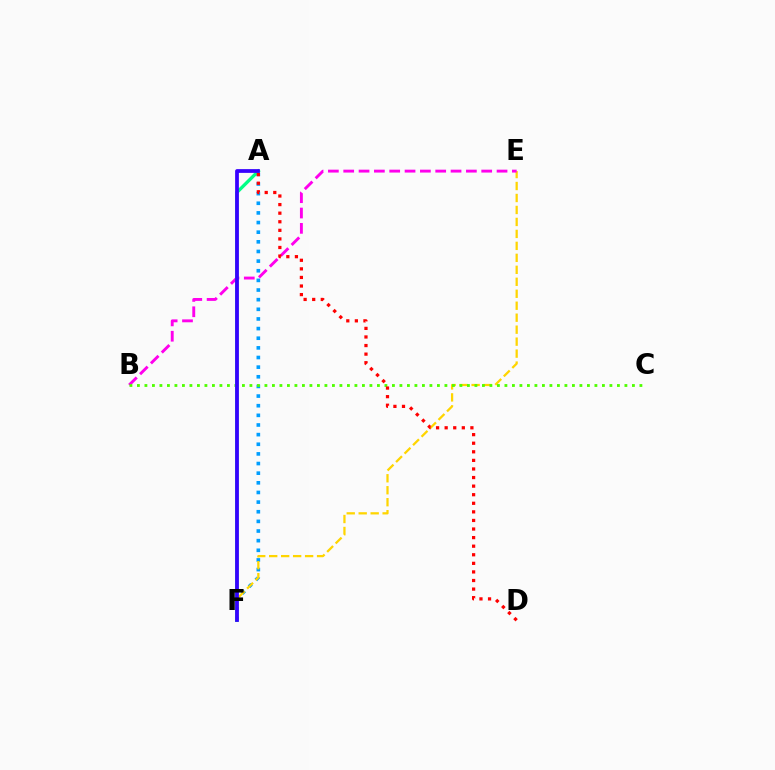{('A', 'F'): [{'color': '#009eff', 'line_style': 'dotted', 'thickness': 2.62}, {'color': '#00ff86', 'line_style': 'solid', 'thickness': 2.39}, {'color': '#3700ff', 'line_style': 'solid', 'thickness': 2.7}], ('E', 'F'): [{'color': '#ffd500', 'line_style': 'dashed', 'thickness': 1.63}], ('B', 'E'): [{'color': '#ff00ed', 'line_style': 'dashed', 'thickness': 2.08}], ('B', 'C'): [{'color': '#4fff00', 'line_style': 'dotted', 'thickness': 2.04}], ('A', 'D'): [{'color': '#ff0000', 'line_style': 'dotted', 'thickness': 2.33}]}